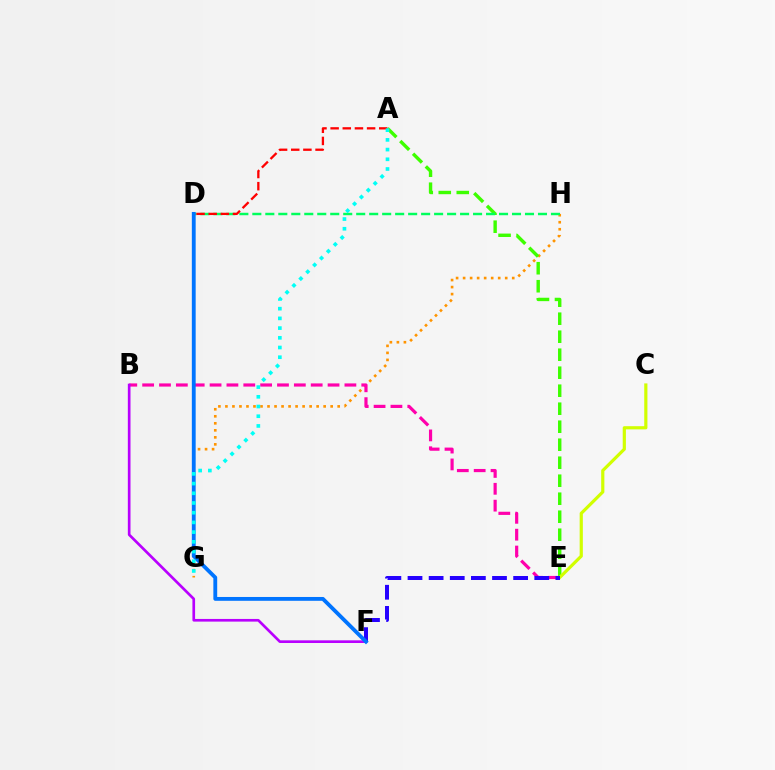{('G', 'H'): [{'color': '#ff9400', 'line_style': 'dotted', 'thickness': 1.91}], ('A', 'E'): [{'color': '#3dff00', 'line_style': 'dashed', 'thickness': 2.45}], ('B', 'E'): [{'color': '#ff00ac', 'line_style': 'dashed', 'thickness': 2.29}], ('D', 'H'): [{'color': '#00ff5c', 'line_style': 'dashed', 'thickness': 1.76}], ('A', 'D'): [{'color': '#ff0000', 'line_style': 'dashed', 'thickness': 1.65}], ('B', 'F'): [{'color': '#b900ff', 'line_style': 'solid', 'thickness': 1.92}], ('C', 'E'): [{'color': '#d1ff00', 'line_style': 'solid', 'thickness': 2.29}], ('E', 'F'): [{'color': '#2500ff', 'line_style': 'dashed', 'thickness': 2.87}], ('D', 'F'): [{'color': '#0074ff', 'line_style': 'solid', 'thickness': 2.76}], ('A', 'G'): [{'color': '#00fff6', 'line_style': 'dotted', 'thickness': 2.64}]}